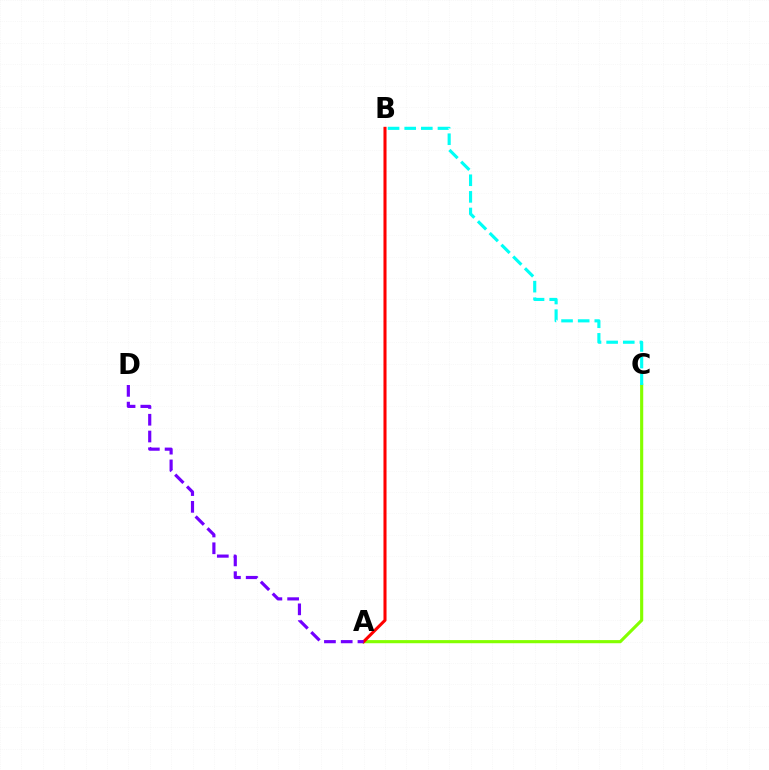{('A', 'C'): [{'color': '#84ff00', 'line_style': 'solid', 'thickness': 2.25}], ('A', 'B'): [{'color': '#ff0000', 'line_style': 'solid', 'thickness': 2.2}], ('B', 'C'): [{'color': '#00fff6', 'line_style': 'dashed', 'thickness': 2.26}], ('A', 'D'): [{'color': '#7200ff', 'line_style': 'dashed', 'thickness': 2.28}]}